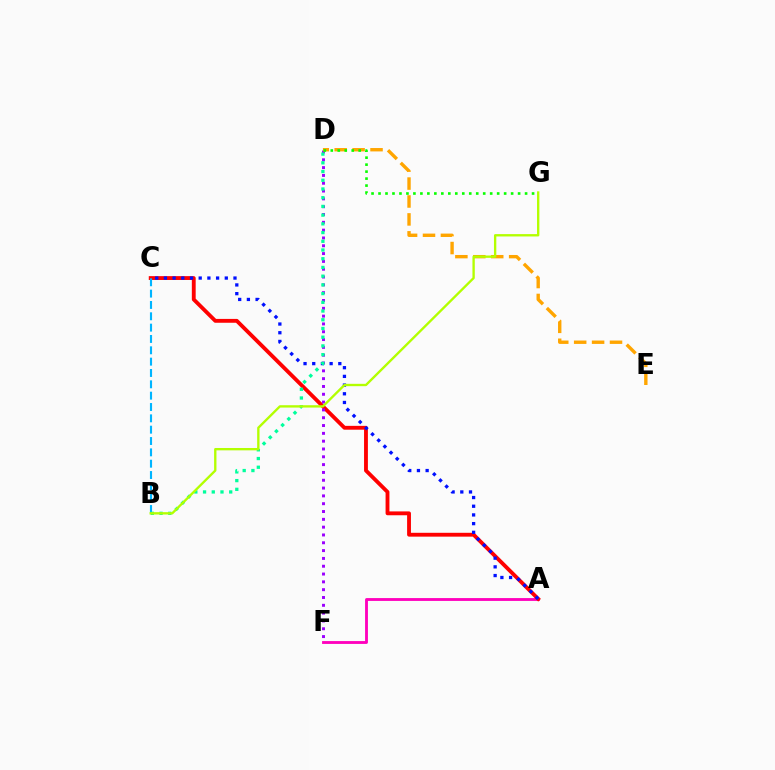{('A', 'F'): [{'color': '#ff00bd', 'line_style': 'solid', 'thickness': 2.05}], ('A', 'C'): [{'color': '#ff0000', 'line_style': 'solid', 'thickness': 2.77}, {'color': '#0010ff', 'line_style': 'dotted', 'thickness': 2.36}], ('D', 'F'): [{'color': '#9b00ff', 'line_style': 'dotted', 'thickness': 2.12}], ('B', 'C'): [{'color': '#00b5ff', 'line_style': 'dashed', 'thickness': 1.54}], ('D', 'E'): [{'color': '#ffa500', 'line_style': 'dashed', 'thickness': 2.43}], ('B', 'D'): [{'color': '#00ff9d', 'line_style': 'dotted', 'thickness': 2.37}], ('D', 'G'): [{'color': '#08ff00', 'line_style': 'dotted', 'thickness': 1.9}], ('B', 'G'): [{'color': '#b3ff00', 'line_style': 'solid', 'thickness': 1.69}]}